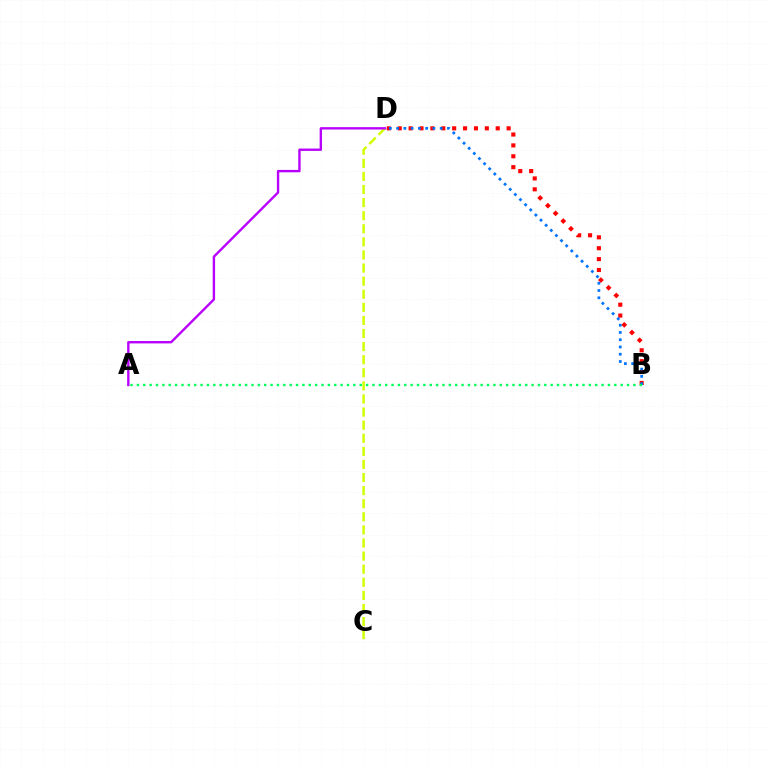{('B', 'D'): [{'color': '#ff0000', 'line_style': 'dotted', 'thickness': 2.96}, {'color': '#0074ff', 'line_style': 'dotted', 'thickness': 1.97}], ('C', 'D'): [{'color': '#d1ff00', 'line_style': 'dashed', 'thickness': 1.78}], ('A', 'B'): [{'color': '#00ff5c', 'line_style': 'dotted', 'thickness': 1.73}], ('A', 'D'): [{'color': '#b900ff', 'line_style': 'solid', 'thickness': 1.71}]}